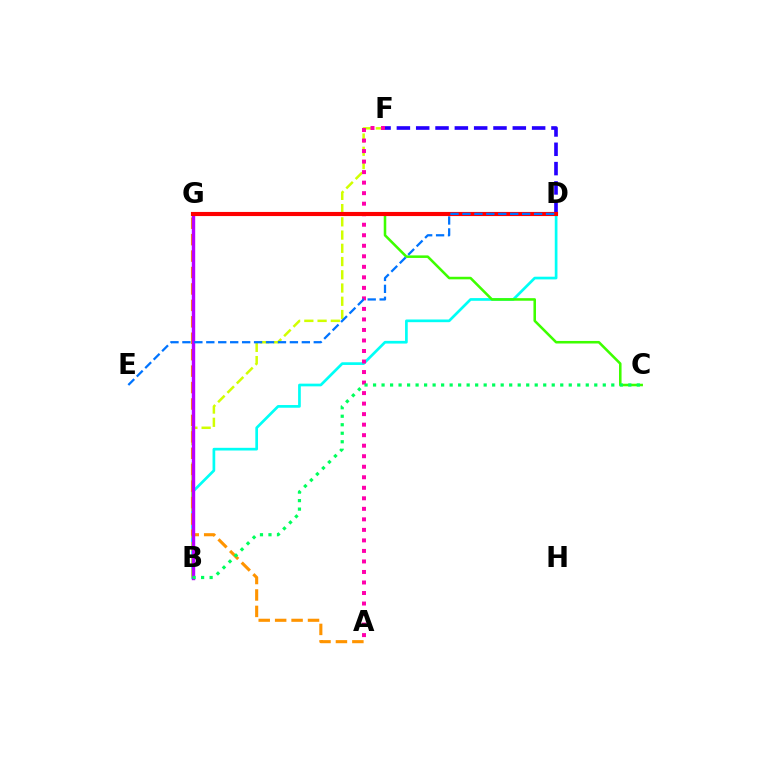{('B', 'D'): [{'color': '#00fff6', 'line_style': 'solid', 'thickness': 1.94}], ('C', 'G'): [{'color': '#3dff00', 'line_style': 'solid', 'thickness': 1.84}], ('D', 'F'): [{'color': '#2500ff', 'line_style': 'dashed', 'thickness': 2.62}], ('B', 'F'): [{'color': '#d1ff00', 'line_style': 'dashed', 'thickness': 1.8}], ('A', 'G'): [{'color': '#ff9400', 'line_style': 'dashed', 'thickness': 2.23}], ('B', 'G'): [{'color': '#b900ff', 'line_style': 'solid', 'thickness': 2.45}], ('A', 'F'): [{'color': '#ff00ac', 'line_style': 'dotted', 'thickness': 2.86}], ('B', 'C'): [{'color': '#00ff5c', 'line_style': 'dotted', 'thickness': 2.31}], ('D', 'G'): [{'color': '#ff0000', 'line_style': 'solid', 'thickness': 2.97}], ('D', 'E'): [{'color': '#0074ff', 'line_style': 'dashed', 'thickness': 1.62}]}